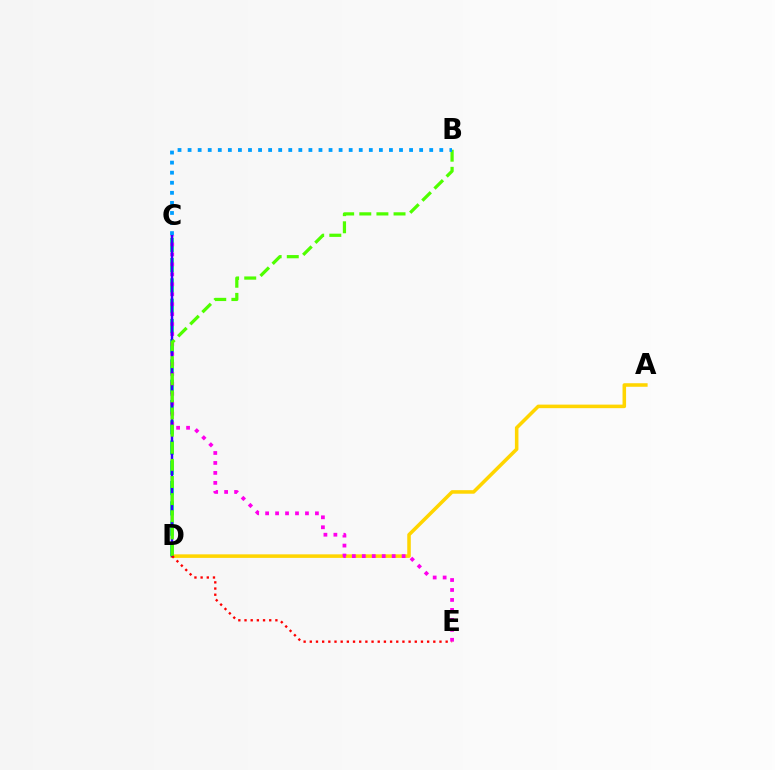{('A', 'D'): [{'color': '#ffd500', 'line_style': 'solid', 'thickness': 2.55}], ('C', 'D'): [{'color': '#00ff86', 'line_style': 'dashed', 'thickness': 2.75}, {'color': '#3700ff', 'line_style': 'solid', 'thickness': 1.77}], ('C', 'E'): [{'color': '#ff00ed', 'line_style': 'dotted', 'thickness': 2.71}], ('B', 'D'): [{'color': '#4fff00', 'line_style': 'dashed', 'thickness': 2.33}], ('B', 'C'): [{'color': '#009eff', 'line_style': 'dotted', 'thickness': 2.74}], ('D', 'E'): [{'color': '#ff0000', 'line_style': 'dotted', 'thickness': 1.68}]}